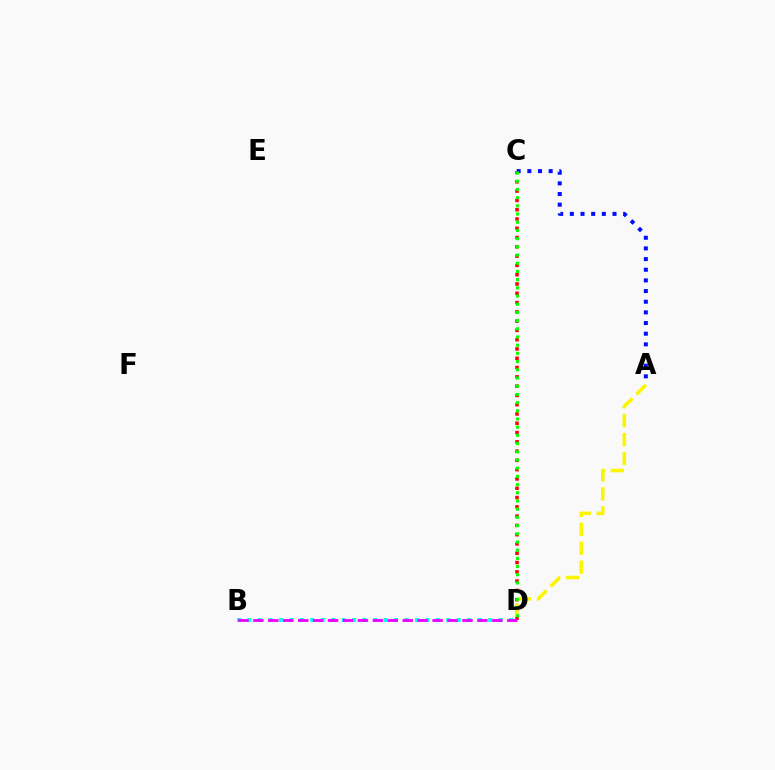{('C', 'D'): [{'color': '#ff0000', 'line_style': 'dotted', 'thickness': 2.52}, {'color': '#08ff00', 'line_style': 'dotted', 'thickness': 2.23}], ('B', 'D'): [{'color': '#00fff6', 'line_style': 'dotted', 'thickness': 2.84}, {'color': '#ee00ff', 'line_style': 'dashed', 'thickness': 2.03}], ('A', 'C'): [{'color': '#0010ff', 'line_style': 'dotted', 'thickness': 2.9}], ('A', 'D'): [{'color': '#fcf500', 'line_style': 'dashed', 'thickness': 2.58}]}